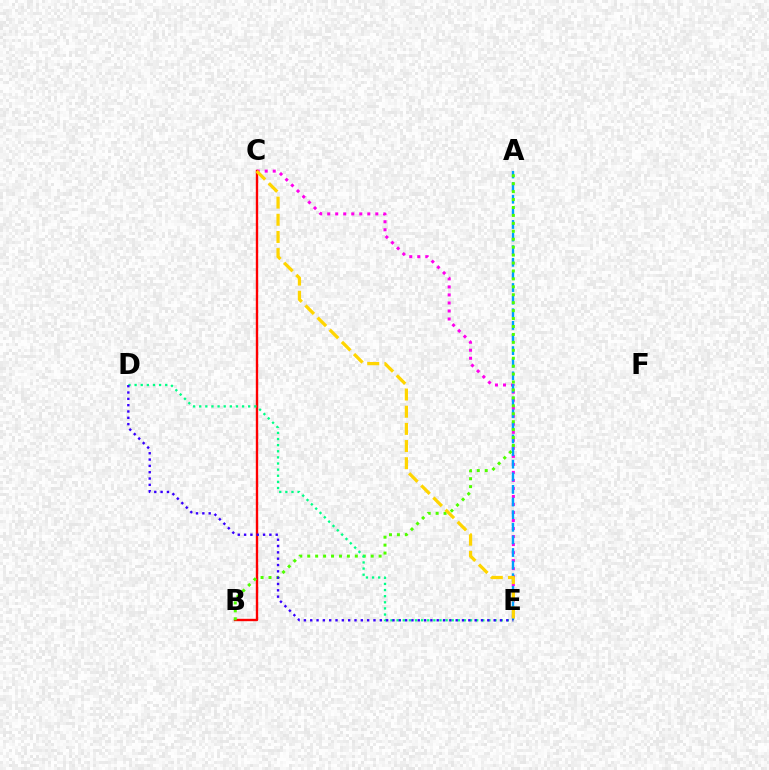{('C', 'E'): [{'color': '#ff00ed', 'line_style': 'dotted', 'thickness': 2.18}, {'color': '#ffd500', 'line_style': 'dashed', 'thickness': 2.33}], ('B', 'C'): [{'color': '#ff0000', 'line_style': 'solid', 'thickness': 1.71}], ('A', 'E'): [{'color': '#009eff', 'line_style': 'dashed', 'thickness': 1.71}], ('A', 'B'): [{'color': '#4fff00', 'line_style': 'dotted', 'thickness': 2.16}], ('D', 'E'): [{'color': '#00ff86', 'line_style': 'dotted', 'thickness': 1.66}, {'color': '#3700ff', 'line_style': 'dotted', 'thickness': 1.72}]}